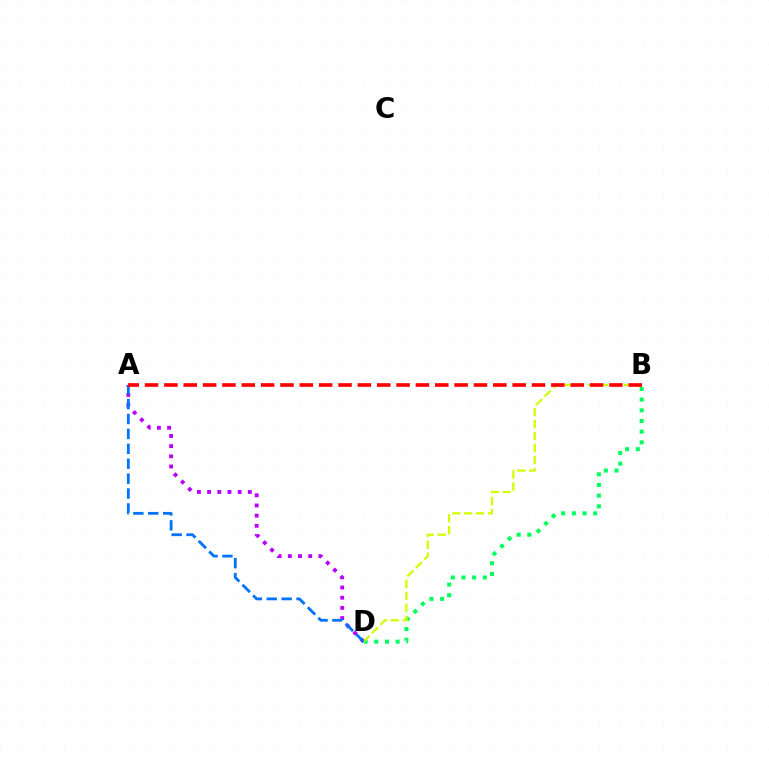{('A', 'D'): [{'color': '#b900ff', 'line_style': 'dotted', 'thickness': 2.77}, {'color': '#0074ff', 'line_style': 'dashed', 'thickness': 2.03}], ('B', 'D'): [{'color': '#00ff5c', 'line_style': 'dotted', 'thickness': 2.9}, {'color': '#d1ff00', 'line_style': 'dashed', 'thickness': 1.63}], ('A', 'B'): [{'color': '#ff0000', 'line_style': 'dashed', 'thickness': 2.63}]}